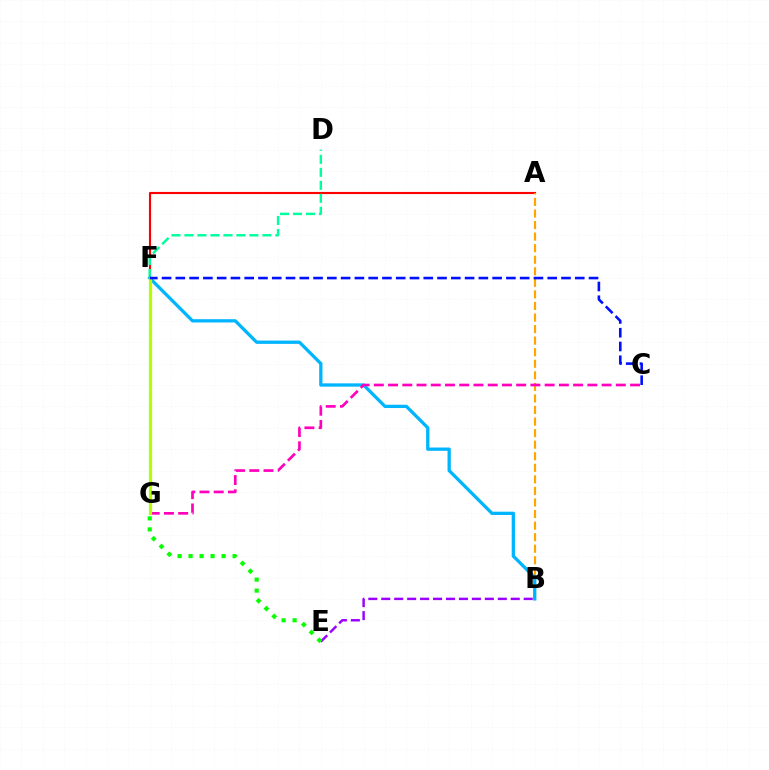{('B', 'E'): [{'color': '#9b00ff', 'line_style': 'dashed', 'thickness': 1.76}], ('A', 'F'): [{'color': '#ff0000', 'line_style': 'solid', 'thickness': 1.53}], ('D', 'F'): [{'color': '#00ff9d', 'line_style': 'dashed', 'thickness': 1.76}], ('A', 'B'): [{'color': '#ffa500', 'line_style': 'dashed', 'thickness': 1.57}], ('B', 'F'): [{'color': '#00b5ff', 'line_style': 'solid', 'thickness': 2.37}], ('C', 'G'): [{'color': '#ff00bd', 'line_style': 'dashed', 'thickness': 1.93}], ('E', 'G'): [{'color': '#08ff00', 'line_style': 'dotted', 'thickness': 2.99}], ('F', 'G'): [{'color': '#b3ff00', 'line_style': 'solid', 'thickness': 2.31}], ('C', 'F'): [{'color': '#0010ff', 'line_style': 'dashed', 'thickness': 1.87}]}